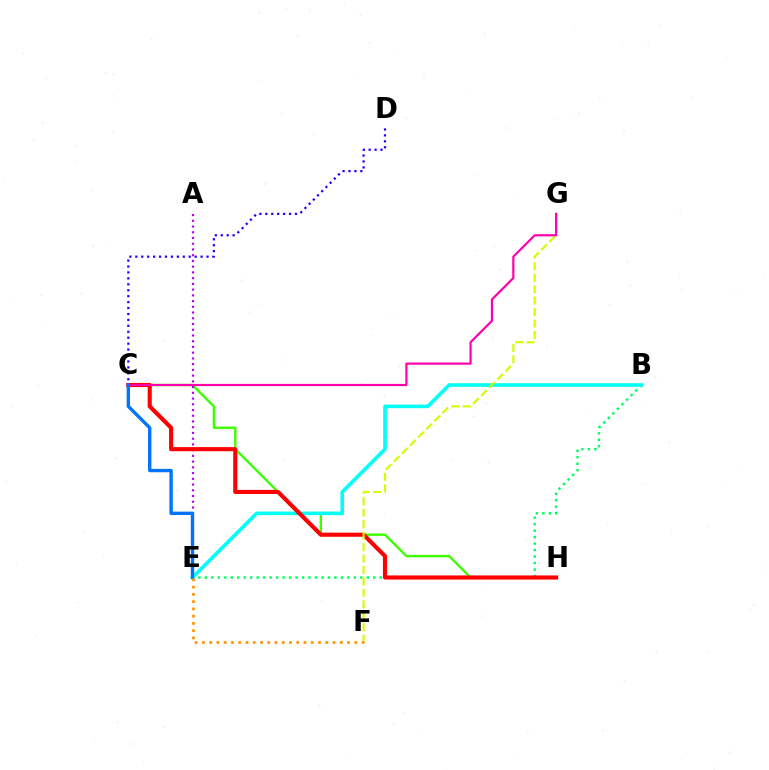{('C', 'H'): [{'color': '#3dff00', 'line_style': 'solid', 'thickness': 1.71}, {'color': '#ff0000', 'line_style': 'solid', 'thickness': 2.96}], ('A', 'E'): [{'color': '#b900ff', 'line_style': 'dotted', 'thickness': 1.56}], ('B', 'E'): [{'color': '#00ff5c', 'line_style': 'dotted', 'thickness': 1.76}, {'color': '#00fff6', 'line_style': 'solid', 'thickness': 2.58}], ('C', 'D'): [{'color': '#2500ff', 'line_style': 'dotted', 'thickness': 1.61}], ('F', 'G'): [{'color': '#d1ff00', 'line_style': 'dashed', 'thickness': 1.56}], ('C', 'G'): [{'color': '#ff00ac', 'line_style': 'solid', 'thickness': 1.58}], ('C', 'E'): [{'color': '#0074ff', 'line_style': 'solid', 'thickness': 2.43}], ('E', 'F'): [{'color': '#ff9400', 'line_style': 'dotted', 'thickness': 1.97}]}